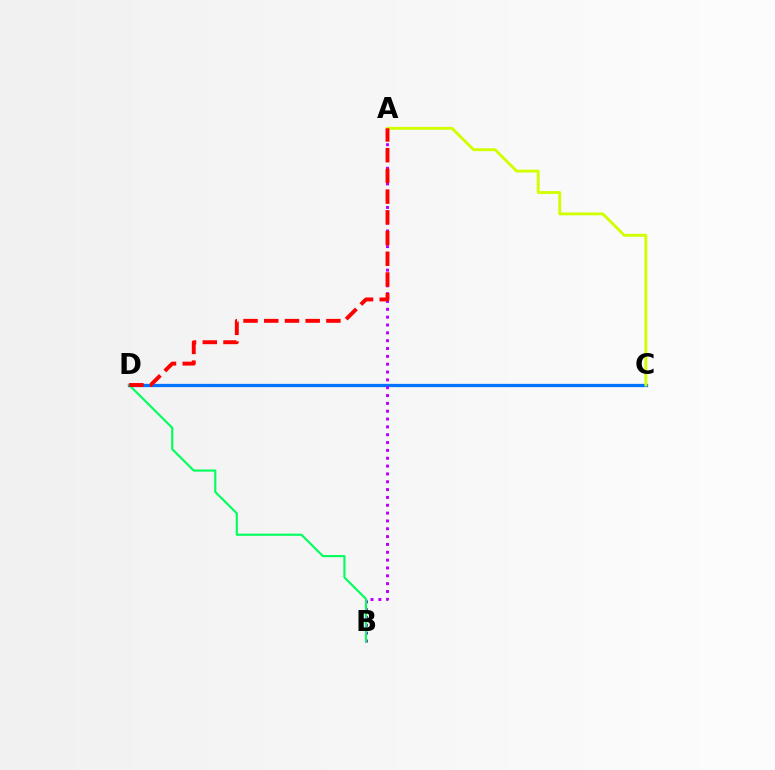{('C', 'D'): [{'color': '#0074ff', 'line_style': 'solid', 'thickness': 2.35}], ('A', 'B'): [{'color': '#b900ff', 'line_style': 'dotted', 'thickness': 2.13}], ('A', 'C'): [{'color': '#d1ff00', 'line_style': 'solid', 'thickness': 2.07}], ('B', 'D'): [{'color': '#00ff5c', 'line_style': 'solid', 'thickness': 1.54}], ('A', 'D'): [{'color': '#ff0000', 'line_style': 'dashed', 'thickness': 2.81}]}